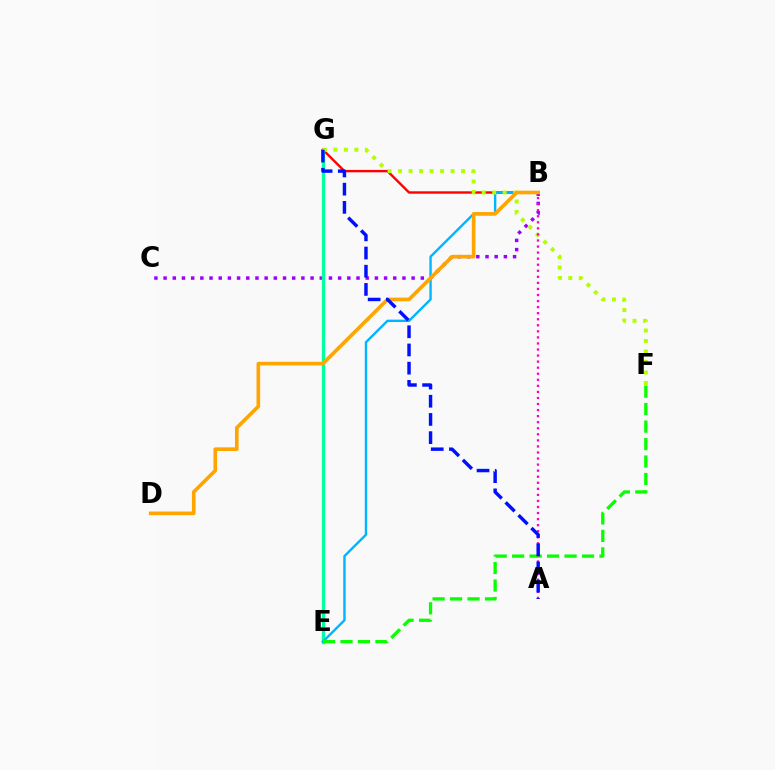{('B', 'C'): [{'color': '#9b00ff', 'line_style': 'dotted', 'thickness': 2.5}], ('B', 'G'): [{'color': '#ff0000', 'line_style': 'solid', 'thickness': 1.72}], ('E', 'G'): [{'color': '#00ff9d', 'line_style': 'solid', 'thickness': 2.38}], ('B', 'E'): [{'color': '#00b5ff', 'line_style': 'solid', 'thickness': 1.71}], ('F', 'G'): [{'color': '#b3ff00', 'line_style': 'dotted', 'thickness': 2.85}], ('E', 'F'): [{'color': '#08ff00', 'line_style': 'dashed', 'thickness': 2.37}], ('A', 'B'): [{'color': '#ff00bd', 'line_style': 'dotted', 'thickness': 1.65}], ('B', 'D'): [{'color': '#ffa500', 'line_style': 'solid', 'thickness': 2.62}], ('A', 'G'): [{'color': '#0010ff', 'line_style': 'dashed', 'thickness': 2.47}]}